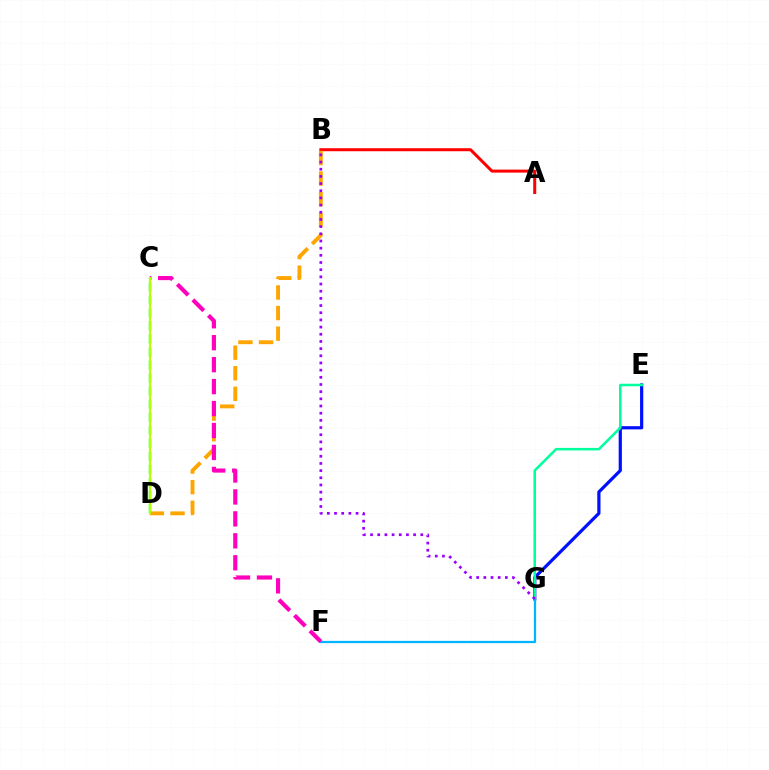{('A', 'B'): [{'color': '#ff0000', 'line_style': 'solid', 'thickness': 2.17}], ('E', 'G'): [{'color': '#0010ff', 'line_style': 'solid', 'thickness': 2.31}, {'color': '#00ff9d', 'line_style': 'solid', 'thickness': 1.82}], ('B', 'D'): [{'color': '#ffa500', 'line_style': 'dashed', 'thickness': 2.8}], ('C', 'D'): [{'color': '#08ff00', 'line_style': 'dashed', 'thickness': 1.77}, {'color': '#b3ff00', 'line_style': 'solid', 'thickness': 1.54}], ('F', 'G'): [{'color': '#00b5ff', 'line_style': 'solid', 'thickness': 1.62}], ('C', 'F'): [{'color': '#ff00bd', 'line_style': 'dashed', 'thickness': 2.98}], ('B', 'G'): [{'color': '#9b00ff', 'line_style': 'dotted', 'thickness': 1.95}]}